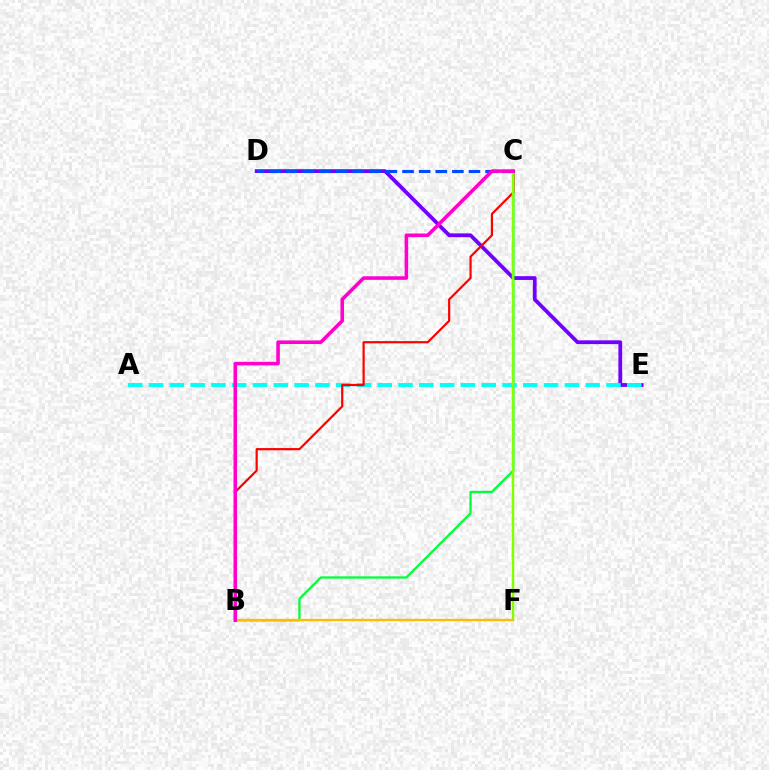{('D', 'E'): [{'color': '#7200ff', 'line_style': 'solid', 'thickness': 2.72}], ('B', 'C'): [{'color': '#00ff39', 'line_style': 'solid', 'thickness': 1.65}, {'color': '#ff0000', 'line_style': 'solid', 'thickness': 1.59}, {'color': '#ff00cf', 'line_style': 'solid', 'thickness': 2.57}], ('C', 'D'): [{'color': '#004bff', 'line_style': 'dashed', 'thickness': 2.26}], ('A', 'E'): [{'color': '#00fff6', 'line_style': 'dashed', 'thickness': 2.82}], ('C', 'F'): [{'color': '#84ff00', 'line_style': 'solid', 'thickness': 1.77}], ('B', 'F'): [{'color': '#ffbd00', 'line_style': 'solid', 'thickness': 1.69}]}